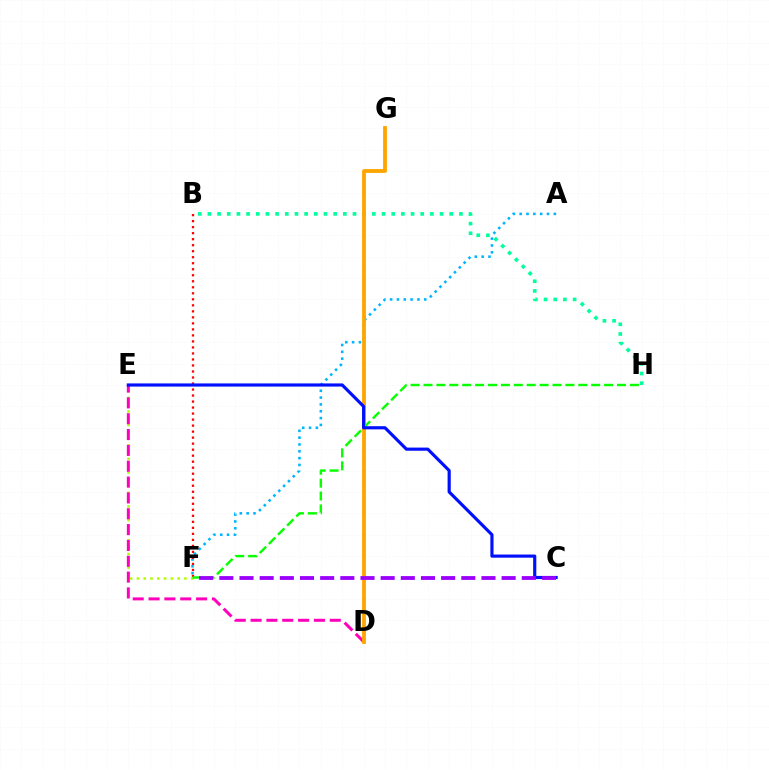{('A', 'F'): [{'color': '#00b5ff', 'line_style': 'dotted', 'thickness': 1.86}], ('B', 'H'): [{'color': '#00ff9d', 'line_style': 'dotted', 'thickness': 2.63}], ('B', 'F'): [{'color': '#ff0000', 'line_style': 'dotted', 'thickness': 1.63}], ('E', 'F'): [{'color': '#b3ff00', 'line_style': 'dotted', 'thickness': 1.84}], ('F', 'H'): [{'color': '#08ff00', 'line_style': 'dashed', 'thickness': 1.75}], ('D', 'E'): [{'color': '#ff00bd', 'line_style': 'dashed', 'thickness': 2.15}], ('D', 'G'): [{'color': '#ffa500', 'line_style': 'solid', 'thickness': 2.75}], ('C', 'E'): [{'color': '#0010ff', 'line_style': 'solid', 'thickness': 2.27}], ('C', 'F'): [{'color': '#9b00ff', 'line_style': 'dashed', 'thickness': 2.74}]}